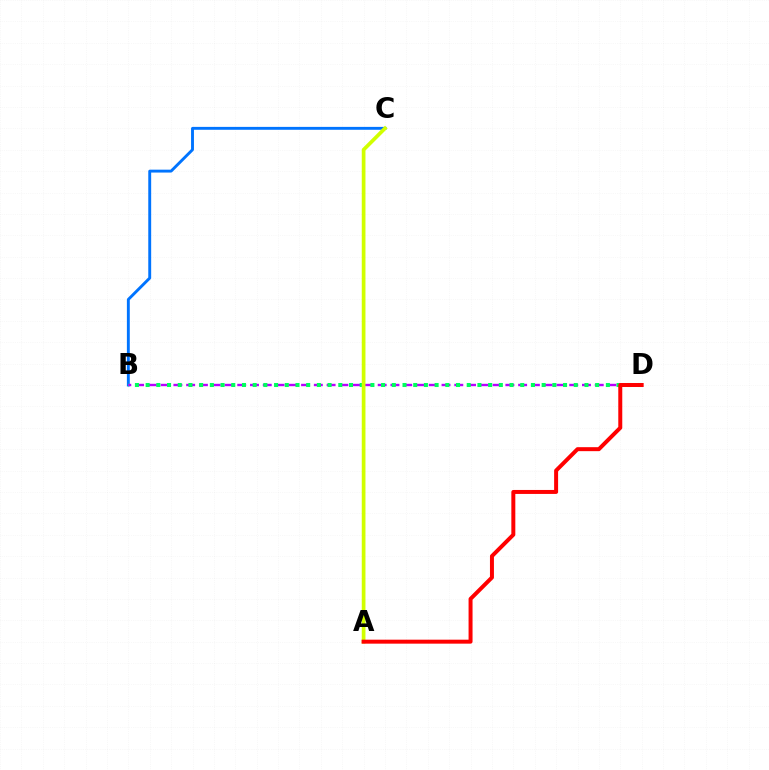{('B', 'C'): [{'color': '#0074ff', 'line_style': 'solid', 'thickness': 2.08}], ('B', 'D'): [{'color': '#b900ff', 'line_style': 'dashed', 'thickness': 1.73}, {'color': '#00ff5c', 'line_style': 'dotted', 'thickness': 2.91}], ('A', 'C'): [{'color': '#d1ff00', 'line_style': 'solid', 'thickness': 2.67}], ('A', 'D'): [{'color': '#ff0000', 'line_style': 'solid', 'thickness': 2.86}]}